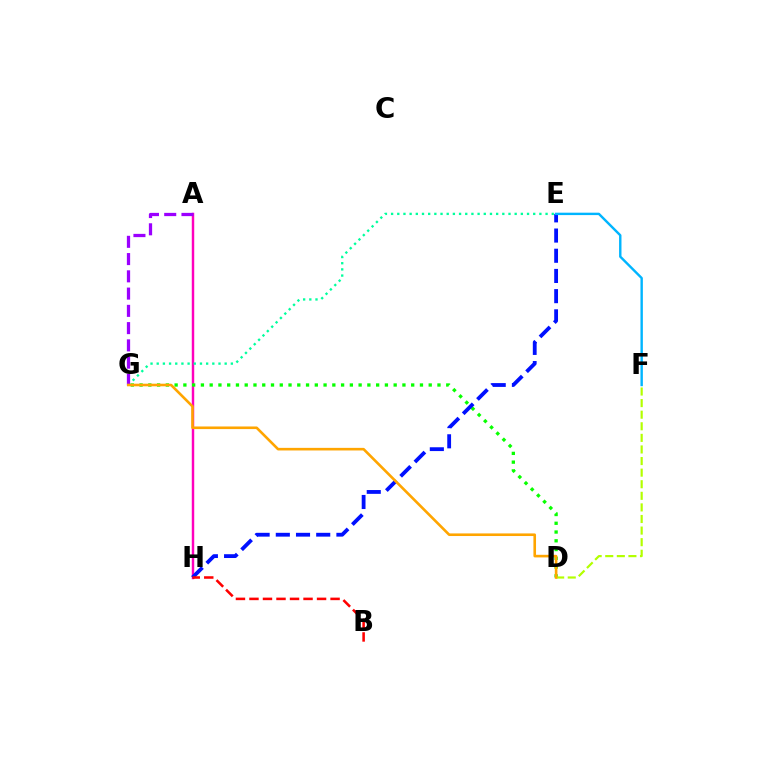{('A', 'H'): [{'color': '#ff00bd', 'line_style': 'solid', 'thickness': 1.76}], ('D', 'G'): [{'color': '#08ff00', 'line_style': 'dotted', 'thickness': 2.38}, {'color': '#ffa500', 'line_style': 'solid', 'thickness': 1.88}], ('E', 'G'): [{'color': '#00ff9d', 'line_style': 'dotted', 'thickness': 1.68}], ('D', 'F'): [{'color': '#b3ff00', 'line_style': 'dashed', 'thickness': 1.57}], ('E', 'H'): [{'color': '#0010ff', 'line_style': 'dashed', 'thickness': 2.74}], ('B', 'H'): [{'color': '#ff0000', 'line_style': 'dashed', 'thickness': 1.84}], ('E', 'F'): [{'color': '#00b5ff', 'line_style': 'solid', 'thickness': 1.73}], ('A', 'G'): [{'color': '#9b00ff', 'line_style': 'dashed', 'thickness': 2.34}]}